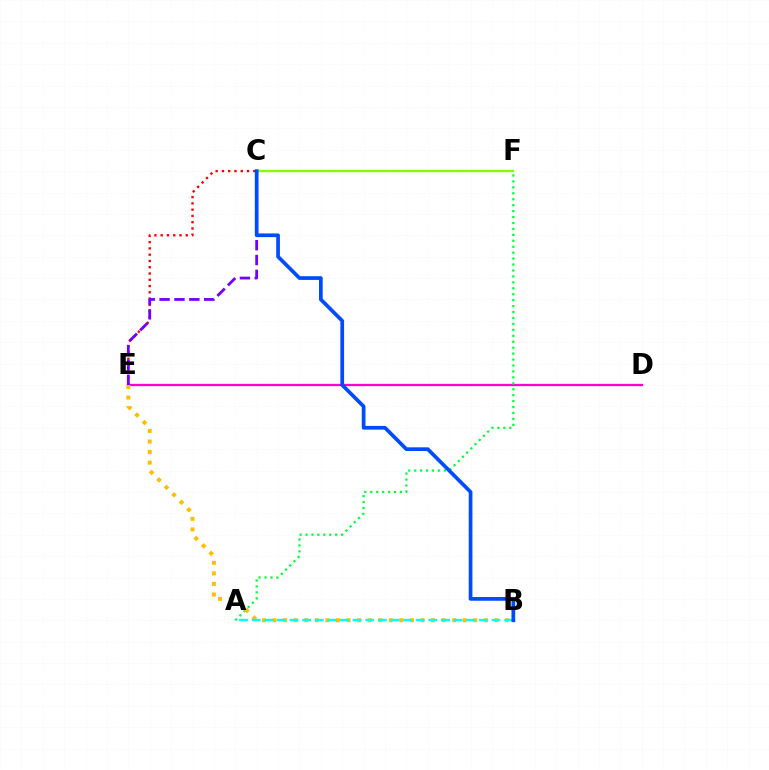{('D', 'E'): [{'color': '#ff00cf', 'line_style': 'solid', 'thickness': 1.65}], ('A', 'F'): [{'color': '#00ff39', 'line_style': 'dotted', 'thickness': 1.61}], ('B', 'E'): [{'color': '#ffbd00', 'line_style': 'dotted', 'thickness': 2.87}], ('C', 'F'): [{'color': '#84ff00', 'line_style': 'solid', 'thickness': 1.67}], ('A', 'B'): [{'color': '#00fff6', 'line_style': 'dashed', 'thickness': 1.71}], ('C', 'E'): [{'color': '#ff0000', 'line_style': 'dotted', 'thickness': 1.7}, {'color': '#7200ff', 'line_style': 'dashed', 'thickness': 2.02}], ('B', 'C'): [{'color': '#004bff', 'line_style': 'solid', 'thickness': 2.67}]}